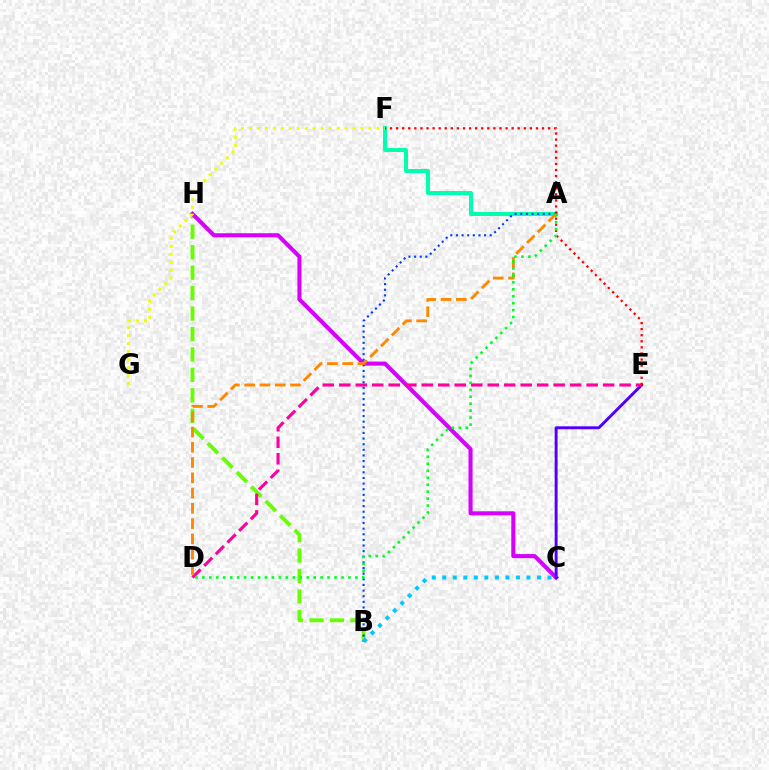{('B', 'H'): [{'color': '#66ff00', 'line_style': 'dashed', 'thickness': 2.78}], ('A', 'F'): [{'color': '#00ffaf', 'line_style': 'solid', 'thickness': 2.9}], ('C', 'H'): [{'color': '#d600ff', 'line_style': 'solid', 'thickness': 2.94}], ('C', 'E'): [{'color': '#4f00ff', 'line_style': 'solid', 'thickness': 2.11}], ('F', 'G'): [{'color': '#eeff00', 'line_style': 'dotted', 'thickness': 2.17}], ('D', 'E'): [{'color': '#ff00a0', 'line_style': 'dashed', 'thickness': 2.24}], ('E', 'F'): [{'color': '#ff0000', 'line_style': 'dotted', 'thickness': 1.65}], ('A', 'B'): [{'color': '#003fff', 'line_style': 'dotted', 'thickness': 1.53}], ('B', 'C'): [{'color': '#00c7ff', 'line_style': 'dotted', 'thickness': 2.86}], ('A', 'D'): [{'color': '#ff8800', 'line_style': 'dashed', 'thickness': 2.07}, {'color': '#00ff27', 'line_style': 'dotted', 'thickness': 1.89}]}